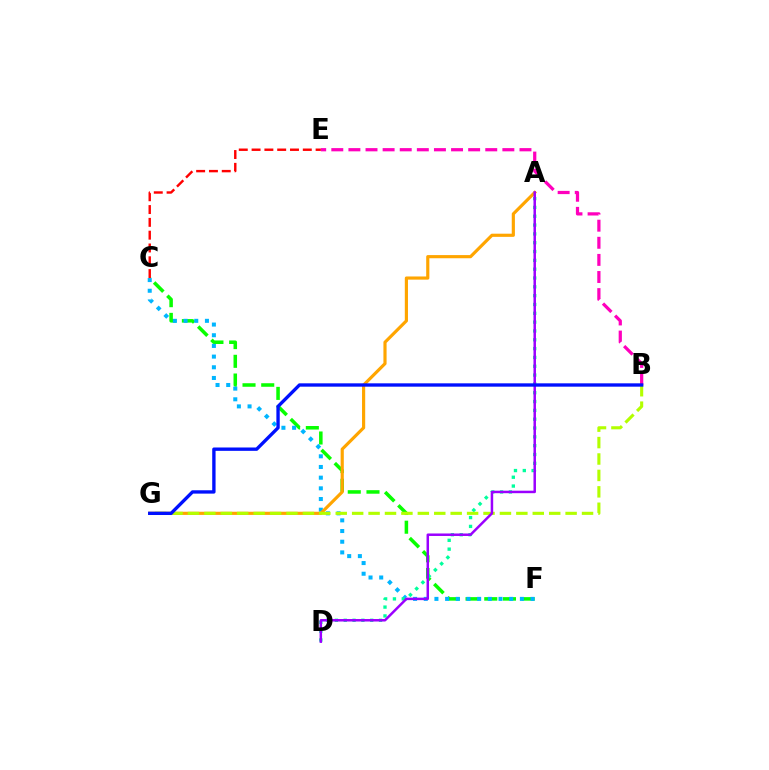{('B', 'E'): [{'color': '#ff00bd', 'line_style': 'dashed', 'thickness': 2.32}], ('C', 'F'): [{'color': '#08ff00', 'line_style': 'dashed', 'thickness': 2.54}, {'color': '#00b5ff', 'line_style': 'dotted', 'thickness': 2.9}], ('A', 'D'): [{'color': '#00ff9d', 'line_style': 'dotted', 'thickness': 2.4}, {'color': '#9b00ff', 'line_style': 'solid', 'thickness': 1.79}], ('A', 'G'): [{'color': '#ffa500', 'line_style': 'solid', 'thickness': 2.28}], ('B', 'G'): [{'color': '#b3ff00', 'line_style': 'dashed', 'thickness': 2.23}, {'color': '#0010ff', 'line_style': 'solid', 'thickness': 2.41}], ('C', 'E'): [{'color': '#ff0000', 'line_style': 'dashed', 'thickness': 1.74}]}